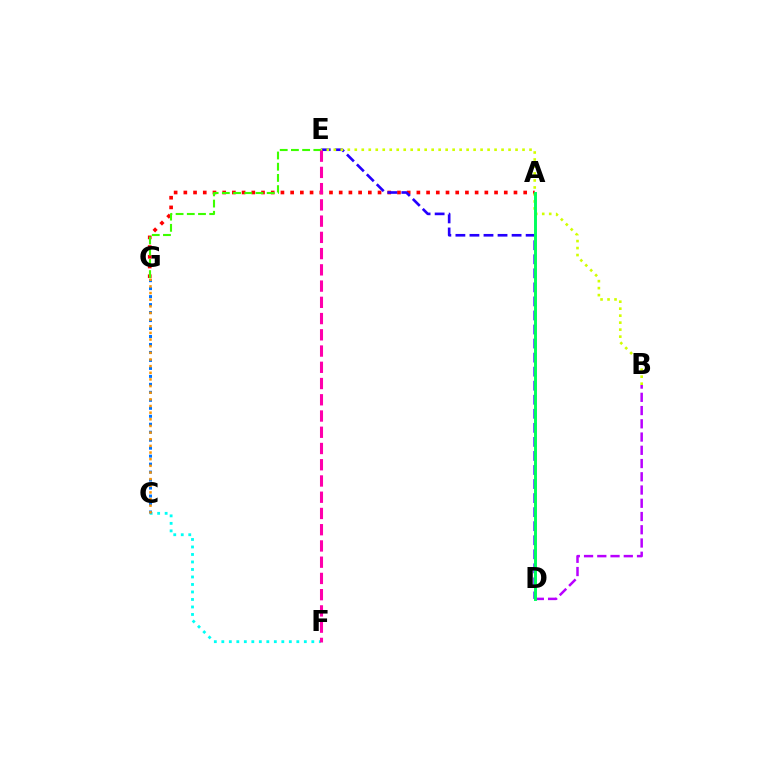{('A', 'G'): [{'color': '#ff0000', 'line_style': 'dotted', 'thickness': 2.64}], ('D', 'E'): [{'color': '#2500ff', 'line_style': 'dashed', 'thickness': 1.91}], ('C', 'F'): [{'color': '#00fff6', 'line_style': 'dotted', 'thickness': 2.04}], ('C', 'G'): [{'color': '#0074ff', 'line_style': 'dotted', 'thickness': 2.17}, {'color': '#ff9400', 'line_style': 'dotted', 'thickness': 1.81}], ('E', 'G'): [{'color': '#3dff00', 'line_style': 'dashed', 'thickness': 1.52}], ('B', 'D'): [{'color': '#b900ff', 'line_style': 'dashed', 'thickness': 1.8}], ('B', 'E'): [{'color': '#d1ff00', 'line_style': 'dotted', 'thickness': 1.9}], ('A', 'D'): [{'color': '#00ff5c', 'line_style': 'solid', 'thickness': 2.12}], ('E', 'F'): [{'color': '#ff00ac', 'line_style': 'dashed', 'thickness': 2.21}]}